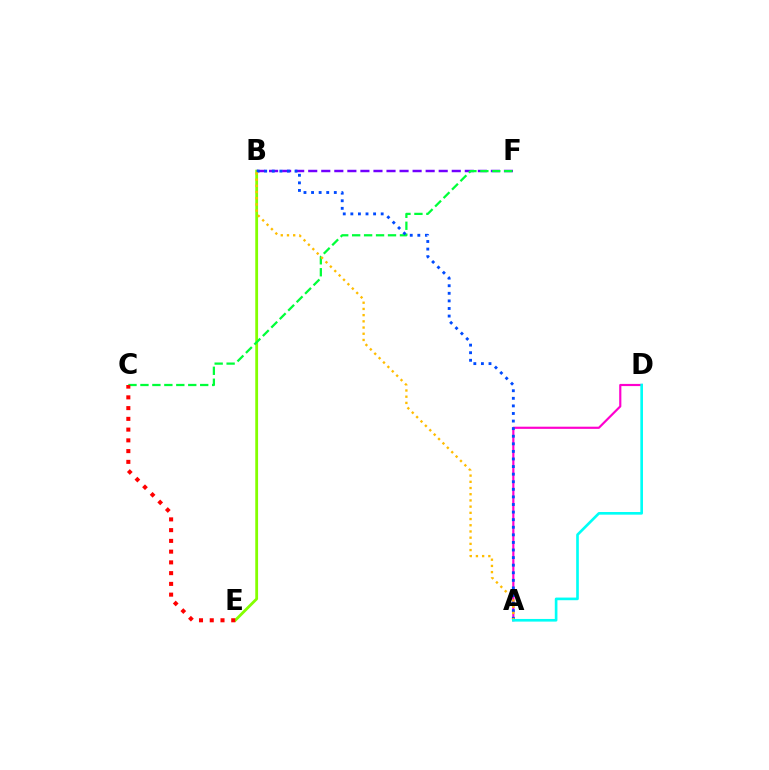{('B', 'E'): [{'color': '#84ff00', 'line_style': 'solid', 'thickness': 2.02}], ('A', 'D'): [{'color': '#ff00cf', 'line_style': 'solid', 'thickness': 1.56}, {'color': '#00fff6', 'line_style': 'solid', 'thickness': 1.91}], ('B', 'F'): [{'color': '#7200ff', 'line_style': 'dashed', 'thickness': 1.77}], ('C', 'F'): [{'color': '#00ff39', 'line_style': 'dashed', 'thickness': 1.62}], ('A', 'B'): [{'color': '#004bff', 'line_style': 'dotted', 'thickness': 2.06}, {'color': '#ffbd00', 'line_style': 'dotted', 'thickness': 1.69}], ('C', 'E'): [{'color': '#ff0000', 'line_style': 'dotted', 'thickness': 2.92}]}